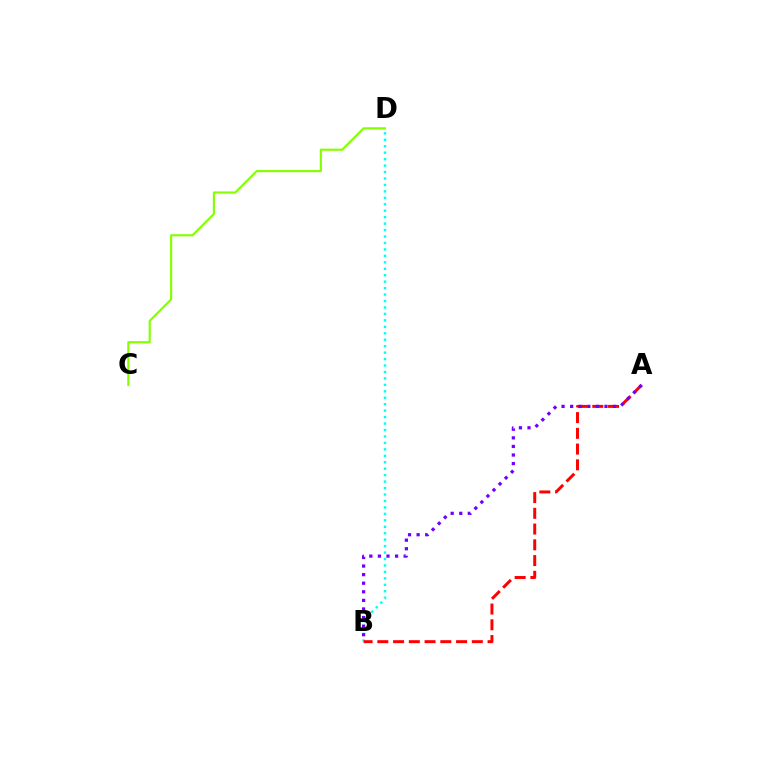{('B', 'D'): [{'color': '#00fff6', 'line_style': 'dotted', 'thickness': 1.75}], ('C', 'D'): [{'color': '#84ff00', 'line_style': 'solid', 'thickness': 1.54}], ('A', 'B'): [{'color': '#ff0000', 'line_style': 'dashed', 'thickness': 2.14}, {'color': '#7200ff', 'line_style': 'dotted', 'thickness': 2.33}]}